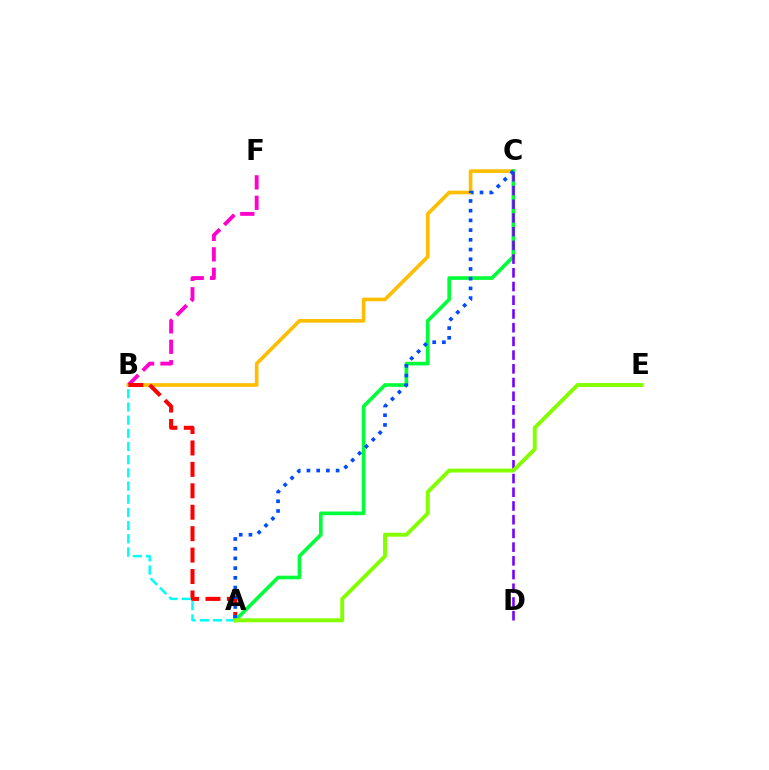{('B', 'F'): [{'color': '#ff00cf', 'line_style': 'dashed', 'thickness': 2.78}], ('B', 'C'): [{'color': '#ffbd00', 'line_style': 'solid', 'thickness': 2.63}], ('A', 'B'): [{'color': '#ff0000', 'line_style': 'dashed', 'thickness': 2.91}, {'color': '#00fff6', 'line_style': 'dashed', 'thickness': 1.79}], ('A', 'C'): [{'color': '#00ff39', 'line_style': 'solid', 'thickness': 2.62}, {'color': '#004bff', 'line_style': 'dotted', 'thickness': 2.64}], ('C', 'D'): [{'color': '#7200ff', 'line_style': 'dashed', 'thickness': 1.86}], ('A', 'E'): [{'color': '#84ff00', 'line_style': 'solid', 'thickness': 2.82}]}